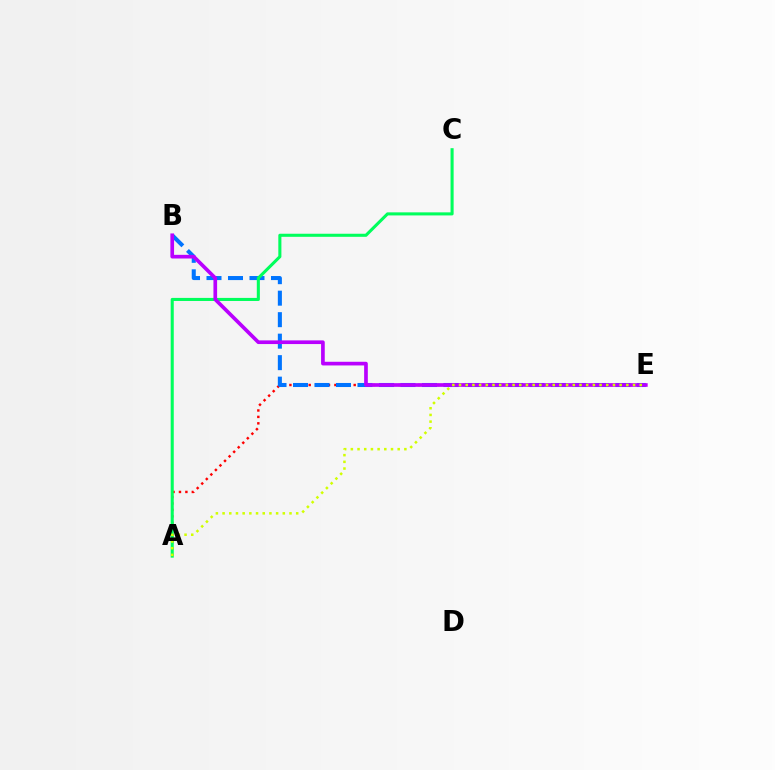{('A', 'E'): [{'color': '#ff0000', 'line_style': 'dotted', 'thickness': 1.75}, {'color': '#d1ff00', 'line_style': 'dotted', 'thickness': 1.82}], ('B', 'E'): [{'color': '#0074ff', 'line_style': 'dashed', 'thickness': 2.92}, {'color': '#b900ff', 'line_style': 'solid', 'thickness': 2.64}], ('A', 'C'): [{'color': '#00ff5c', 'line_style': 'solid', 'thickness': 2.21}]}